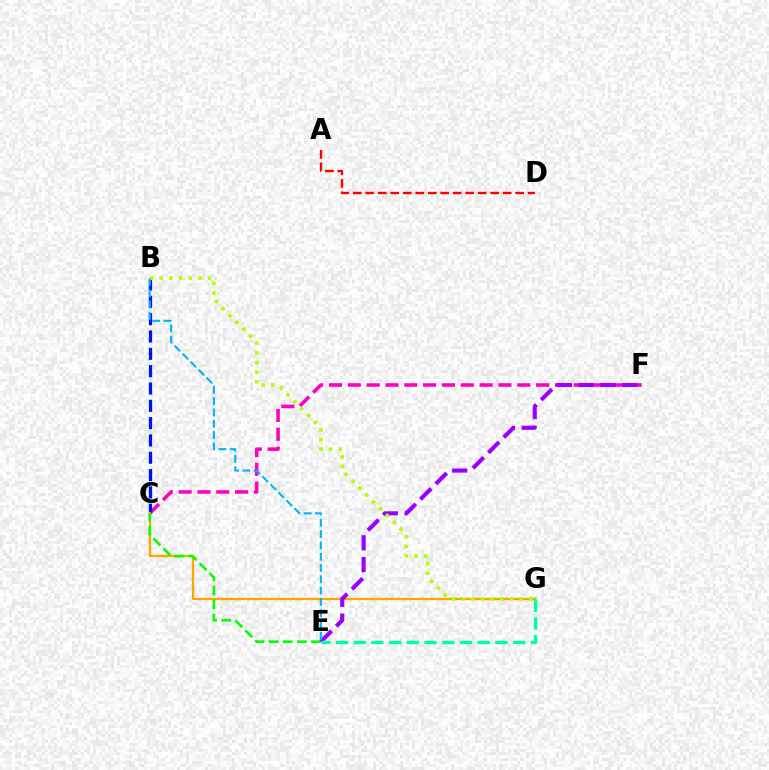{('C', 'F'): [{'color': '#ff00bd', 'line_style': 'dashed', 'thickness': 2.56}], ('B', 'C'): [{'color': '#0010ff', 'line_style': 'dashed', 'thickness': 2.35}], ('C', 'G'): [{'color': '#ffa500', 'line_style': 'solid', 'thickness': 1.64}], ('C', 'E'): [{'color': '#08ff00', 'line_style': 'dashed', 'thickness': 1.91}], ('E', 'F'): [{'color': '#9b00ff', 'line_style': 'dashed', 'thickness': 2.96}], ('B', 'E'): [{'color': '#00b5ff', 'line_style': 'dashed', 'thickness': 1.54}], ('A', 'D'): [{'color': '#ff0000', 'line_style': 'dashed', 'thickness': 1.7}], ('E', 'G'): [{'color': '#00ff9d', 'line_style': 'dashed', 'thickness': 2.41}], ('B', 'G'): [{'color': '#b3ff00', 'line_style': 'dotted', 'thickness': 2.63}]}